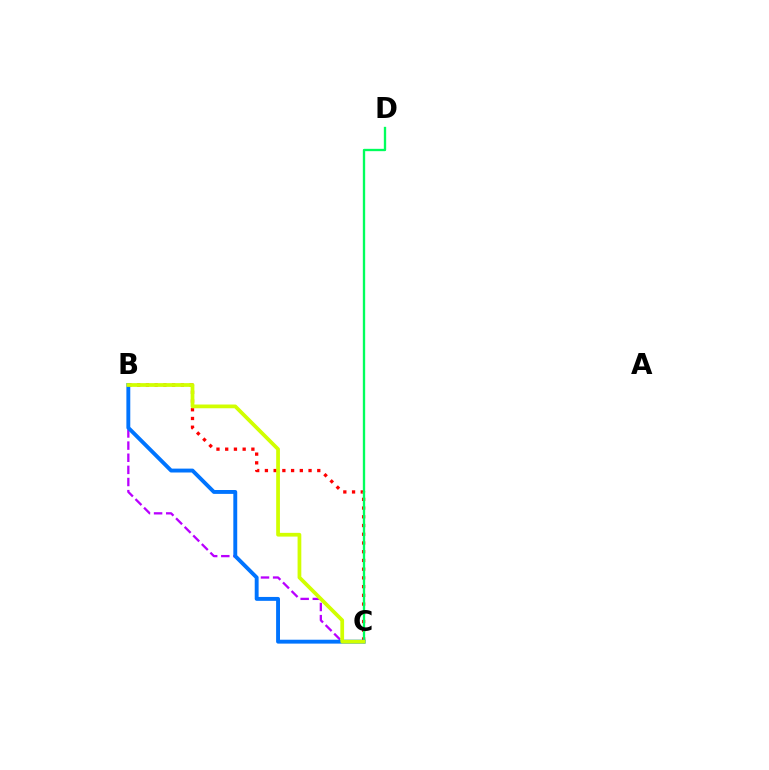{('B', 'C'): [{'color': '#ff0000', 'line_style': 'dotted', 'thickness': 2.37}, {'color': '#b900ff', 'line_style': 'dashed', 'thickness': 1.65}, {'color': '#0074ff', 'line_style': 'solid', 'thickness': 2.8}, {'color': '#d1ff00', 'line_style': 'solid', 'thickness': 2.69}], ('C', 'D'): [{'color': '#00ff5c', 'line_style': 'solid', 'thickness': 1.68}]}